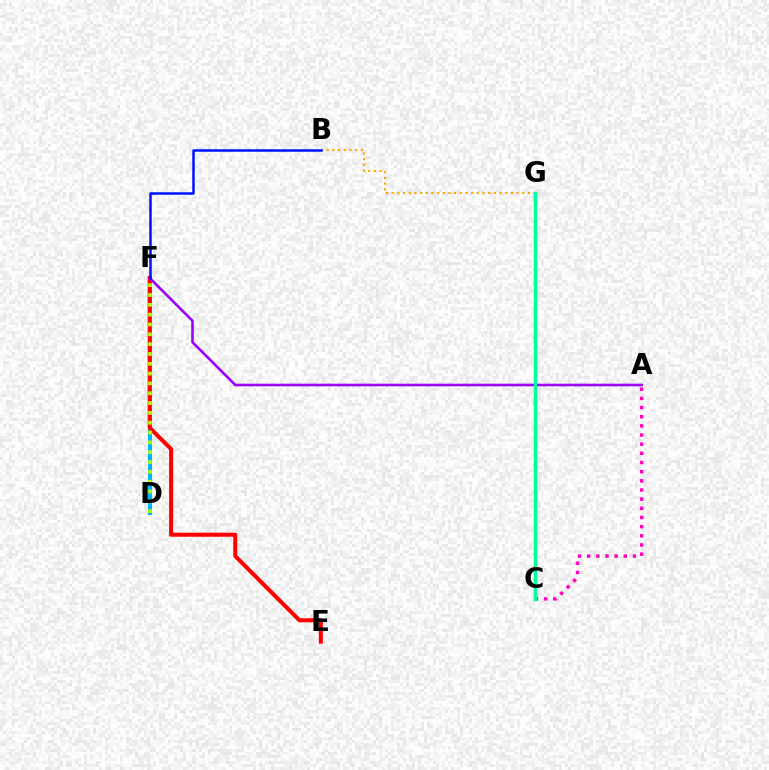{('D', 'F'): [{'color': '#00b5ff', 'line_style': 'solid', 'thickness': 2.93}, {'color': '#b3ff00', 'line_style': 'dotted', 'thickness': 2.67}], ('E', 'F'): [{'color': '#ff0000', 'line_style': 'solid', 'thickness': 2.91}], ('C', 'G'): [{'color': '#08ff00', 'line_style': 'dotted', 'thickness': 1.5}, {'color': '#00ff9d', 'line_style': 'solid', 'thickness': 2.46}], ('A', 'C'): [{'color': '#ff00bd', 'line_style': 'dotted', 'thickness': 2.49}], ('B', 'G'): [{'color': '#ffa500', 'line_style': 'dotted', 'thickness': 1.54}], ('A', 'F'): [{'color': '#9b00ff', 'line_style': 'solid', 'thickness': 1.87}], ('B', 'F'): [{'color': '#0010ff', 'line_style': 'solid', 'thickness': 1.8}]}